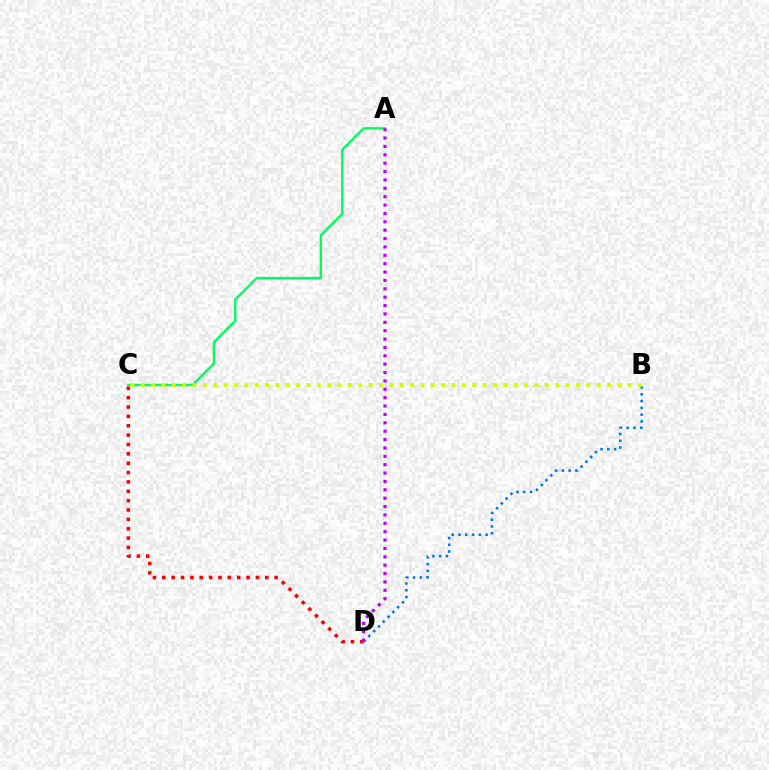{('A', 'C'): [{'color': '#00ff5c', 'line_style': 'solid', 'thickness': 1.68}], ('C', 'D'): [{'color': '#ff0000', 'line_style': 'dotted', 'thickness': 2.54}], ('B', 'D'): [{'color': '#0074ff', 'line_style': 'dotted', 'thickness': 1.84}], ('B', 'C'): [{'color': '#d1ff00', 'line_style': 'dotted', 'thickness': 2.82}], ('A', 'D'): [{'color': '#b900ff', 'line_style': 'dotted', 'thickness': 2.28}]}